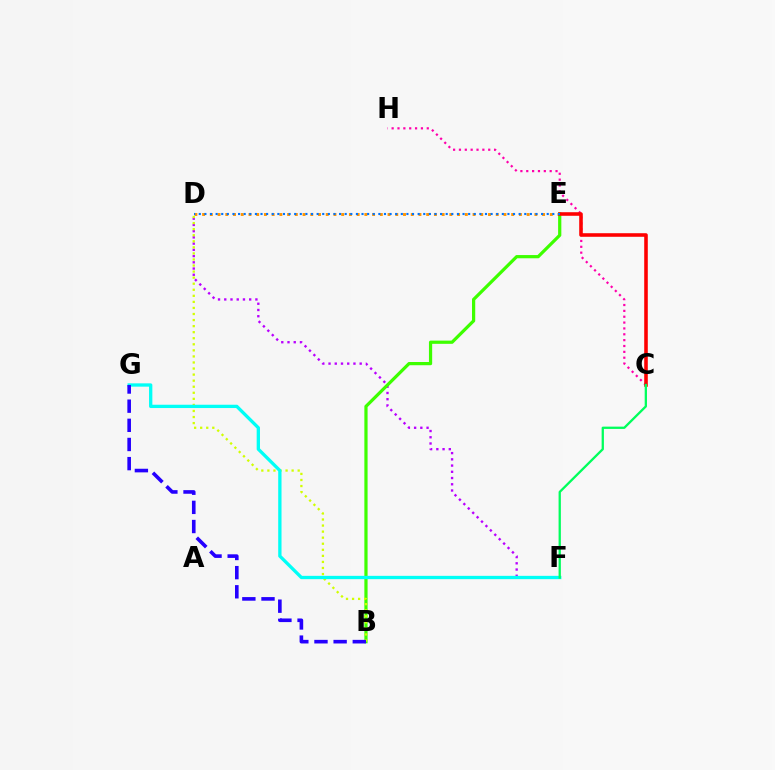{('D', 'E'): [{'color': '#ff9400', 'line_style': 'dotted', 'thickness': 2.1}, {'color': '#0074ff', 'line_style': 'dotted', 'thickness': 1.52}], ('D', 'F'): [{'color': '#b900ff', 'line_style': 'dotted', 'thickness': 1.69}], ('B', 'E'): [{'color': '#3dff00', 'line_style': 'solid', 'thickness': 2.32}], ('B', 'D'): [{'color': '#d1ff00', 'line_style': 'dotted', 'thickness': 1.65}], ('C', 'H'): [{'color': '#ff00ac', 'line_style': 'dotted', 'thickness': 1.59}], ('C', 'E'): [{'color': '#ff0000', 'line_style': 'solid', 'thickness': 2.57}], ('F', 'G'): [{'color': '#00fff6', 'line_style': 'solid', 'thickness': 2.38}], ('C', 'F'): [{'color': '#00ff5c', 'line_style': 'solid', 'thickness': 1.65}], ('B', 'G'): [{'color': '#2500ff', 'line_style': 'dashed', 'thickness': 2.6}]}